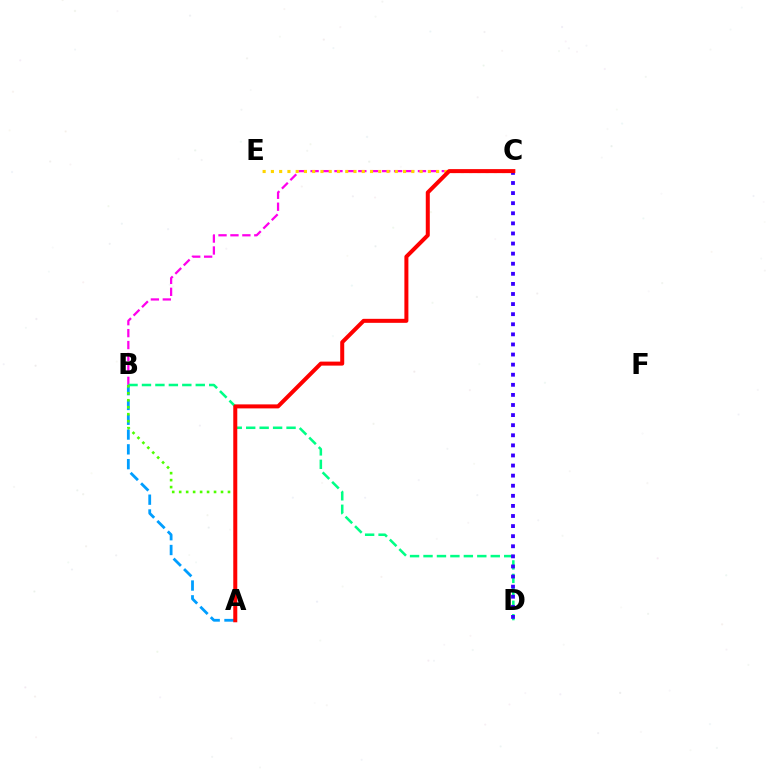{('A', 'B'): [{'color': '#009eff', 'line_style': 'dashed', 'thickness': 2.01}, {'color': '#4fff00', 'line_style': 'dotted', 'thickness': 1.89}], ('B', 'C'): [{'color': '#ff00ed', 'line_style': 'dashed', 'thickness': 1.62}], ('B', 'D'): [{'color': '#00ff86', 'line_style': 'dashed', 'thickness': 1.83}], ('C', 'E'): [{'color': '#ffd500', 'line_style': 'dotted', 'thickness': 2.24}], ('C', 'D'): [{'color': '#3700ff', 'line_style': 'dotted', 'thickness': 2.74}], ('A', 'C'): [{'color': '#ff0000', 'line_style': 'solid', 'thickness': 2.89}]}